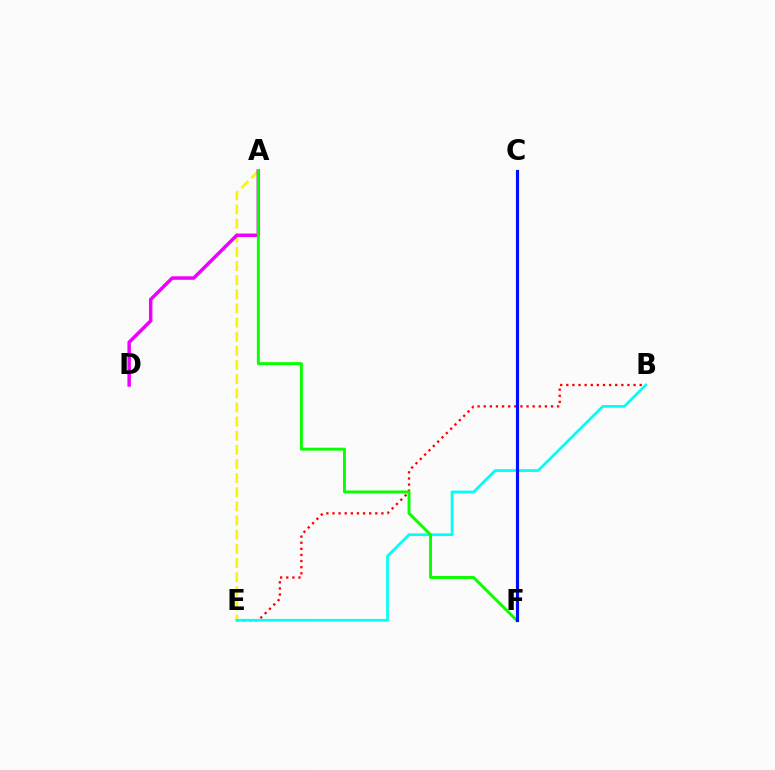{('A', 'E'): [{'color': '#fcf500', 'line_style': 'dashed', 'thickness': 1.92}], ('A', 'D'): [{'color': '#ee00ff', 'line_style': 'solid', 'thickness': 2.51}], ('B', 'E'): [{'color': '#ff0000', 'line_style': 'dotted', 'thickness': 1.66}, {'color': '#00fff6', 'line_style': 'solid', 'thickness': 1.96}], ('A', 'F'): [{'color': '#08ff00', 'line_style': 'solid', 'thickness': 2.11}], ('C', 'F'): [{'color': '#0010ff', 'line_style': 'solid', 'thickness': 2.27}]}